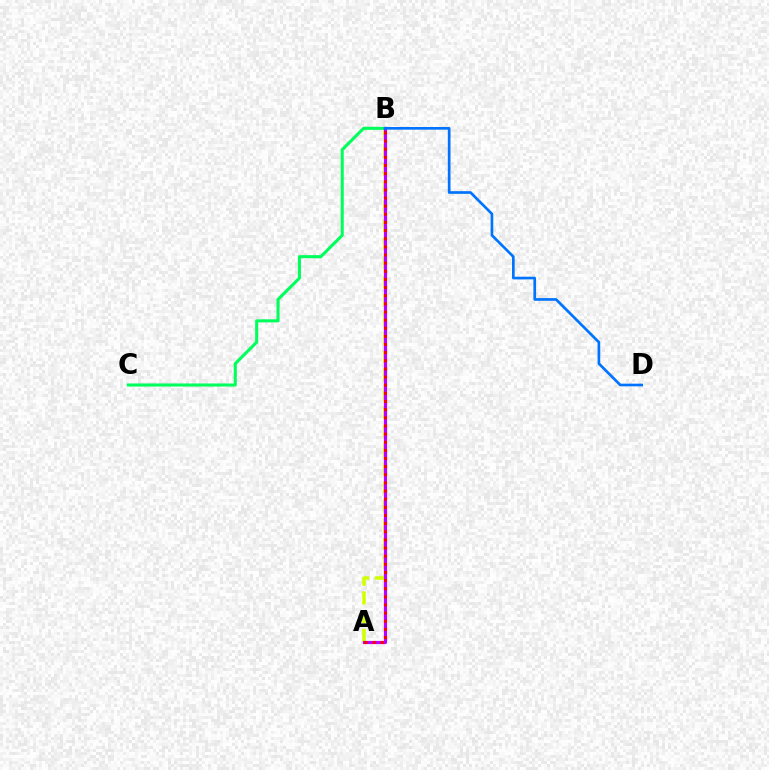{('A', 'B'): [{'color': '#d1ff00', 'line_style': 'dashed', 'thickness': 2.54}, {'color': '#b900ff', 'line_style': 'solid', 'thickness': 2.27}, {'color': '#ff0000', 'line_style': 'dotted', 'thickness': 2.21}], ('B', 'C'): [{'color': '#00ff5c', 'line_style': 'solid', 'thickness': 2.2}], ('B', 'D'): [{'color': '#0074ff', 'line_style': 'solid', 'thickness': 1.93}]}